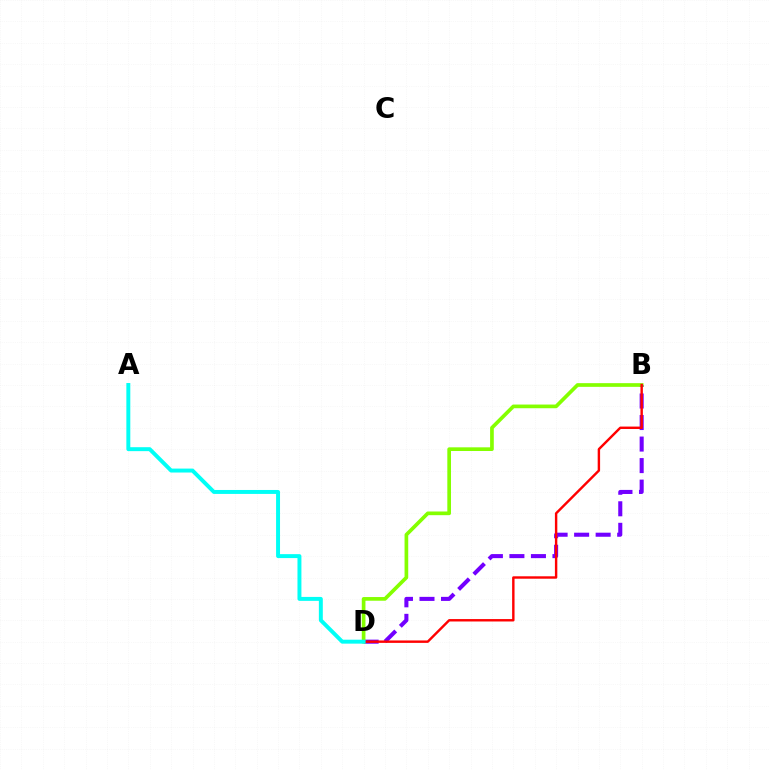{('B', 'D'): [{'color': '#7200ff', 'line_style': 'dashed', 'thickness': 2.92}, {'color': '#84ff00', 'line_style': 'solid', 'thickness': 2.65}, {'color': '#ff0000', 'line_style': 'solid', 'thickness': 1.74}], ('A', 'D'): [{'color': '#00fff6', 'line_style': 'solid', 'thickness': 2.84}]}